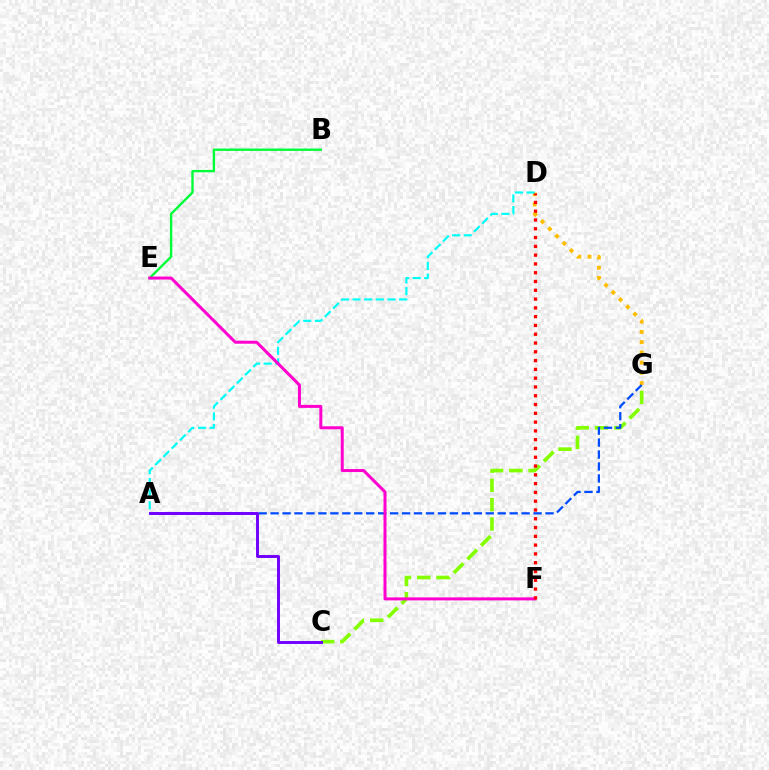{('D', 'G'): [{'color': '#ffbd00', 'line_style': 'dotted', 'thickness': 2.78}], ('A', 'D'): [{'color': '#00fff6', 'line_style': 'dashed', 'thickness': 1.58}], ('C', 'G'): [{'color': '#84ff00', 'line_style': 'dashed', 'thickness': 2.63}], ('B', 'E'): [{'color': '#00ff39', 'line_style': 'solid', 'thickness': 1.71}], ('A', 'G'): [{'color': '#004bff', 'line_style': 'dashed', 'thickness': 1.62}], ('E', 'F'): [{'color': '#ff00cf', 'line_style': 'solid', 'thickness': 2.17}], ('A', 'C'): [{'color': '#7200ff', 'line_style': 'solid', 'thickness': 2.12}], ('D', 'F'): [{'color': '#ff0000', 'line_style': 'dotted', 'thickness': 2.39}]}